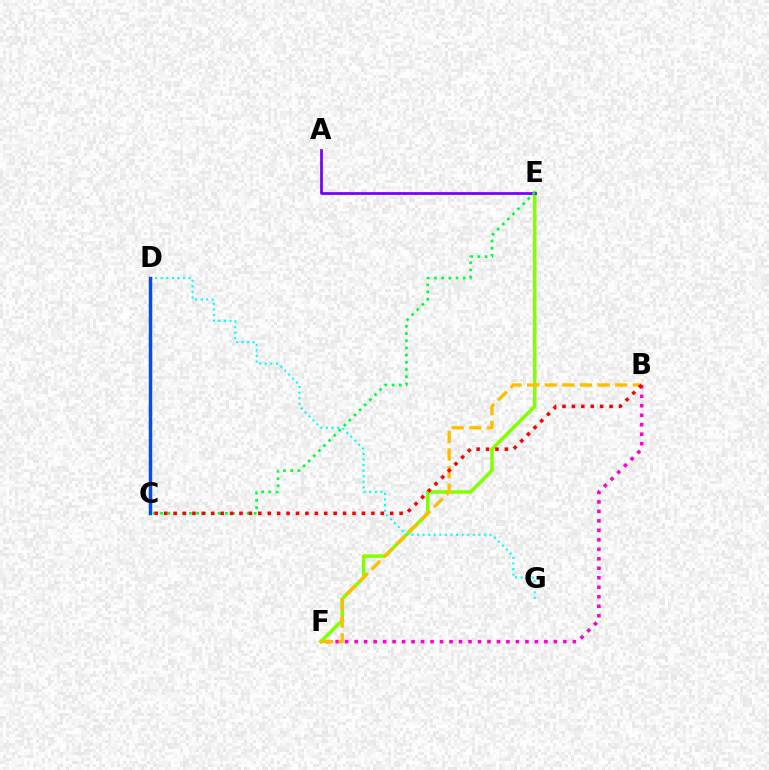{('E', 'F'): [{'color': '#84ff00', 'line_style': 'solid', 'thickness': 2.53}], ('A', 'E'): [{'color': '#7200ff', 'line_style': 'solid', 'thickness': 1.97}], ('B', 'F'): [{'color': '#ff00cf', 'line_style': 'dotted', 'thickness': 2.58}, {'color': '#ffbd00', 'line_style': 'dashed', 'thickness': 2.39}], ('C', 'E'): [{'color': '#00ff39', 'line_style': 'dotted', 'thickness': 1.96}], ('B', 'C'): [{'color': '#ff0000', 'line_style': 'dotted', 'thickness': 2.56}], ('D', 'G'): [{'color': '#00fff6', 'line_style': 'dotted', 'thickness': 1.52}], ('C', 'D'): [{'color': '#004bff', 'line_style': 'solid', 'thickness': 2.5}]}